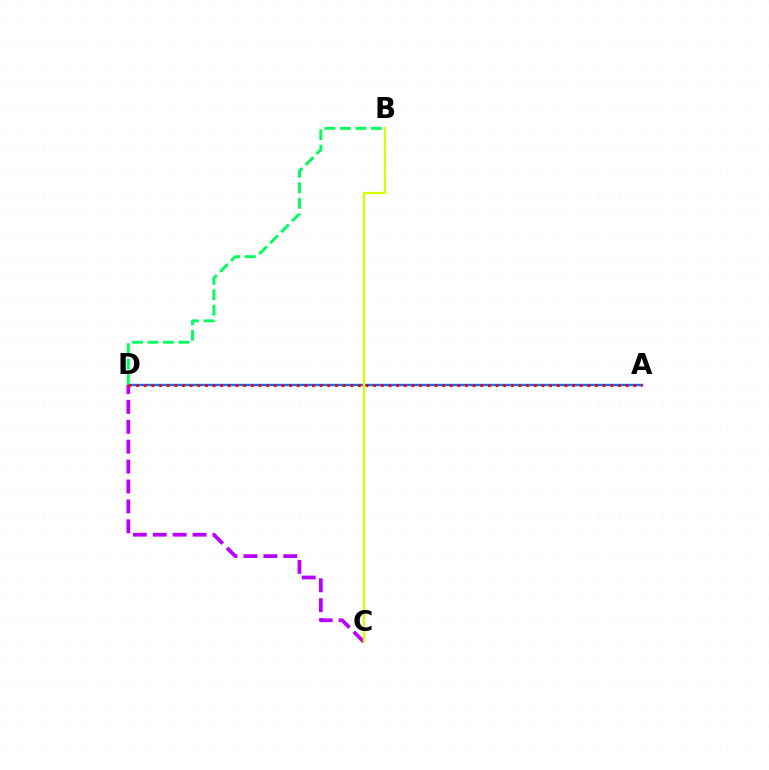{('A', 'D'): [{'color': '#0074ff', 'line_style': 'solid', 'thickness': 1.74}, {'color': '#ff0000', 'line_style': 'dotted', 'thickness': 2.08}], ('B', 'D'): [{'color': '#00ff5c', 'line_style': 'dashed', 'thickness': 2.1}], ('C', 'D'): [{'color': '#b900ff', 'line_style': 'dashed', 'thickness': 2.71}], ('B', 'C'): [{'color': '#d1ff00', 'line_style': 'solid', 'thickness': 1.63}]}